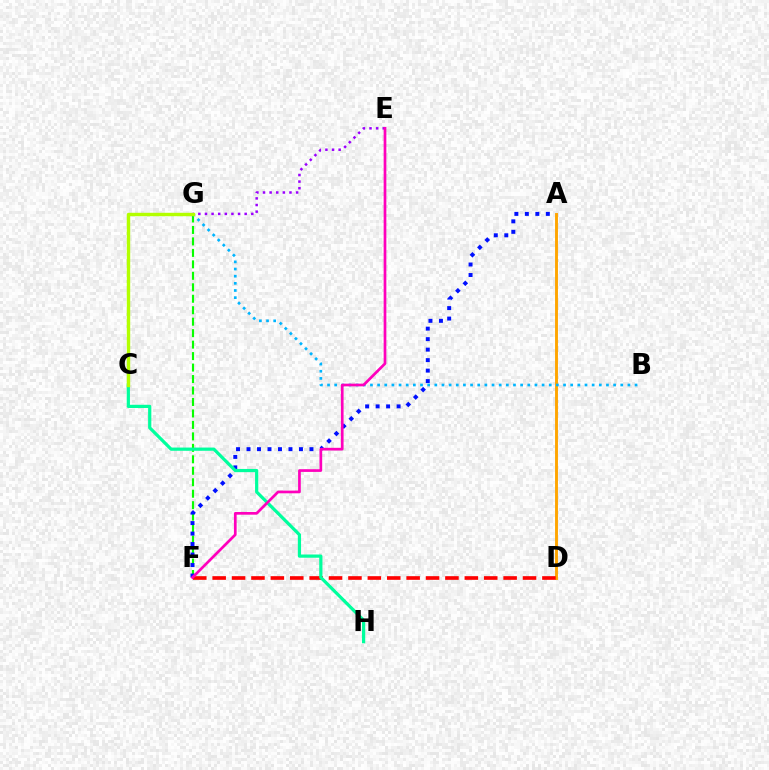{('F', 'G'): [{'color': '#08ff00', 'line_style': 'dashed', 'thickness': 1.56}], ('A', 'D'): [{'color': '#ffa500', 'line_style': 'solid', 'thickness': 2.09}], ('B', 'G'): [{'color': '#00b5ff', 'line_style': 'dotted', 'thickness': 1.94}], ('A', 'F'): [{'color': '#0010ff', 'line_style': 'dotted', 'thickness': 2.85}], ('D', 'F'): [{'color': '#ff0000', 'line_style': 'dashed', 'thickness': 2.64}], ('E', 'G'): [{'color': '#9b00ff', 'line_style': 'dotted', 'thickness': 1.8}], ('C', 'H'): [{'color': '#00ff9d', 'line_style': 'solid', 'thickness': 2.32}], ('E', 'F'): [{'color': '#ff00bd', 'line_style': 'solid', 'thickness': 1.95}], ('C', 'G'): [{'color': '#b3ff00', 'line_style': 'solid', 'thickness': 2.45}]}